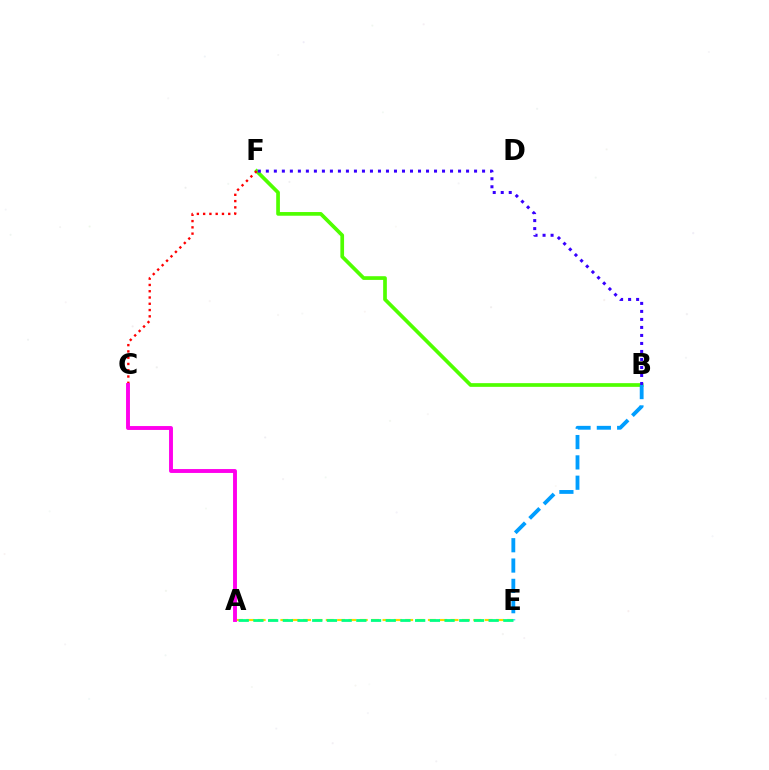{('B', 'F'): [{'color': '#4fff00', 'line_style': 'solid', 'thickness': 2.66}, {'color': '#3700ff', 'line_style': 'dotted', 'thickness': 2.18}], ('C', 'F'): [{'color': '#ff0000', 'line_style': 'dotted', 'thickness': 1.71}], ('A', 'E'): [{'color': '#ffd500', 'line_style': 'dashed', 'thickness': 1.54}, {'color': '#00ff86', 'line_style': 'dashed', 'thickness': 2.0}], ('A', 'C'): [{'color': '#ff00ed', 'line_style': 'solid', 'thickness': 2.81}], ('B', 'E'): [{'color': '#009eff', 'line_style': 'dashed', 'thickness': 2.76}]}